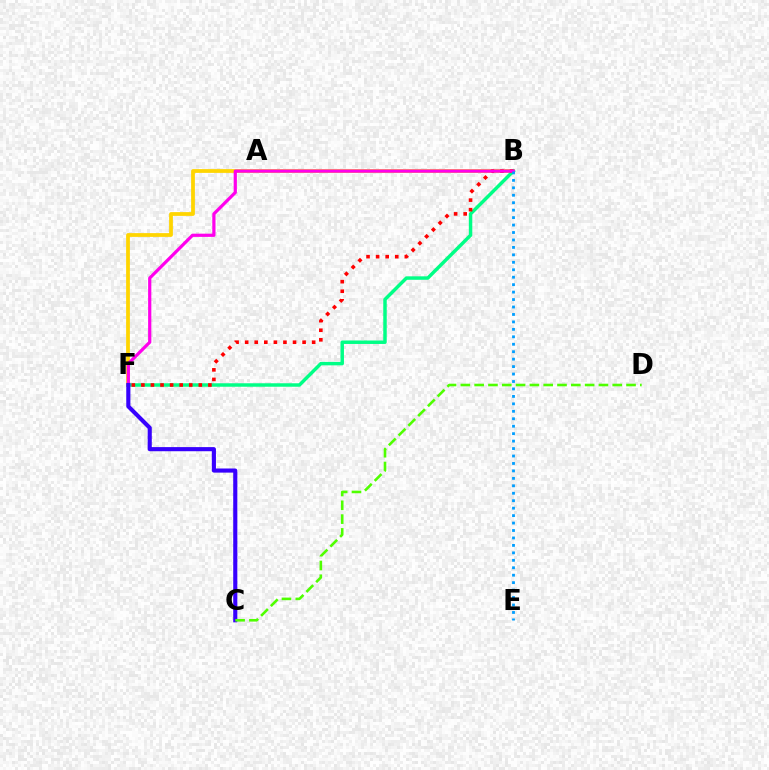{('B', 'F'): [{'color': '#ffd500', 'line_style': 'solid', 'thickness': 2.71}, {'color': '#00ff86', 'line_style': 'solid', 'thickness': 2.5}, {'color': '#ff0000', 'line_style': 'dotted', 'thickness': 2.6}, {'color': '#ff00ed', 'line_style': 'solid', 'thickness': 2.31}], ('C', 'F'): [{'color': '#3700ff', 'line_style': 'solid', 'thickness': 2.97}], ('B', 'E'): [{'color': '#009eff', 'line_style': 'dotted', 'thickness': 2.02}], ('C', 'D'): [{'color': '#4fff00', 'line_style': 'dashed', 'thickness': 1.88}]}